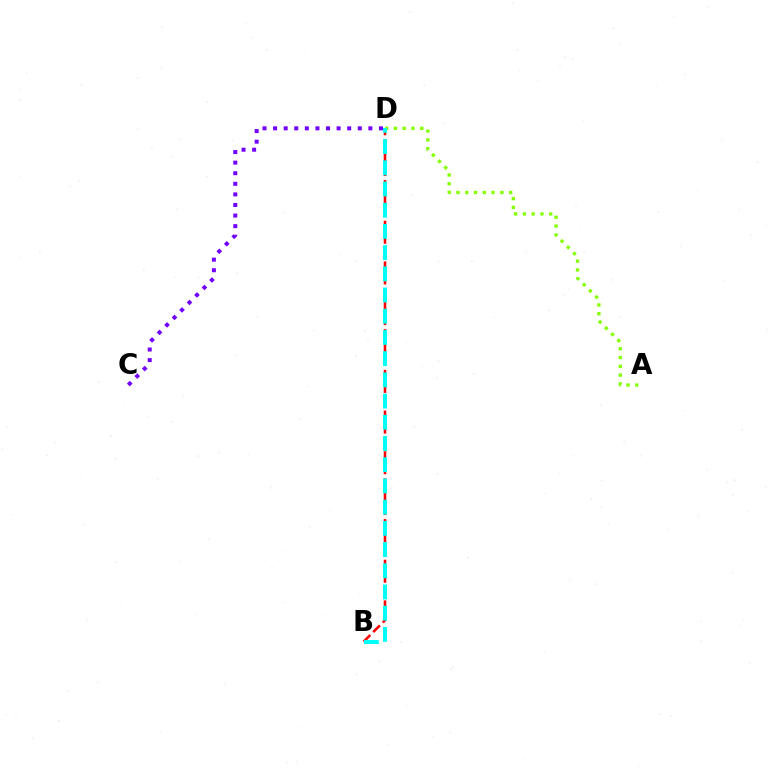{('B', 'D'): [{'color': '#ff0000', 'line_style': 'dashed', 'thickness': 1.84}, {'color': '#00fff6', 'line_style': 'dashed', 'thickness': 2.88}], ('A', 'D'): [{'color': '#84ff00', 'line_style': 'dotted', 'thickness': 2.39}], ('C', 'D'): [{'color': '#7200ff', 'line_style': 'dotted', 'thickness': 2.88}]}